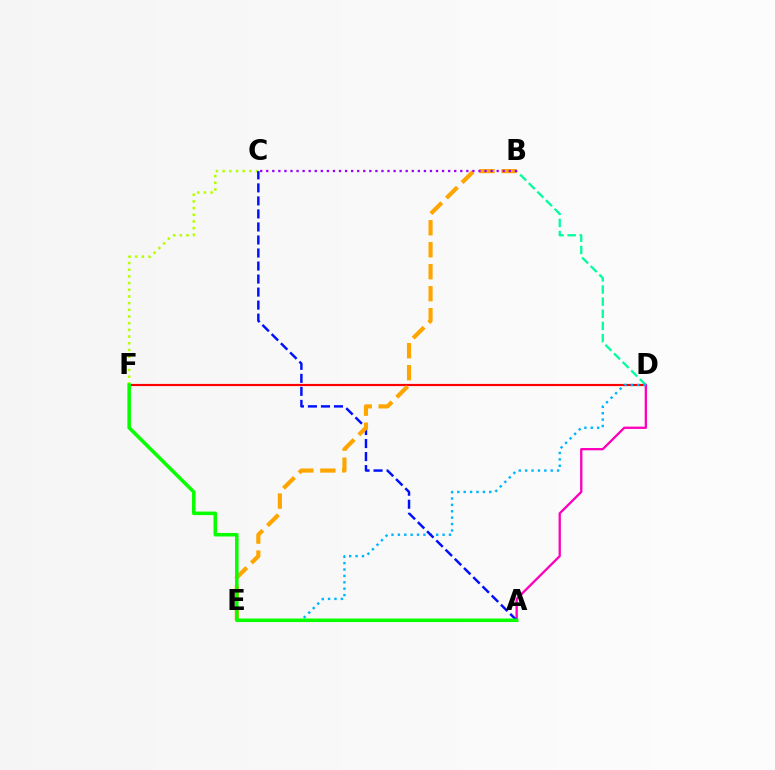{('D', 'F'): [{'color': '#ff0000', 'line_style': 'solid', 'thickness': 1.56}], ('C', 'F'): [{'color': '#b3ff00', 'line_style': 'dotted', 'thickness': 1.82}], ('A', 'D'): [{'color': '#ff00bd', 'line_style': 'solid', 'thickness': 1.67}], ('B', 'D'): [{'color': '#00ff9d', 'line_style': 'dashed', 'thickness': 1.65}], ('D', 'E'): [{'color': '#00b5ff', 'line_style': 'dotted', 'thickness': 1.74}], ('A', 'C'): [{'color': '#0010ff', 'line_style': 'dashed', 'thickness': 1.77}], ('B', 'E'): [{'color': '#ffa500', 'line_style': 'dashed', 'thickness': 2.99}], ('B', 'C'): [{'color': '#9b00ff', 'line_style': 'dotted', 'thickness': 1.65}], ('A', 'F'): [{'color': '#08ff00', 'line_style': 'solid', 'thickness': 2.55}]}